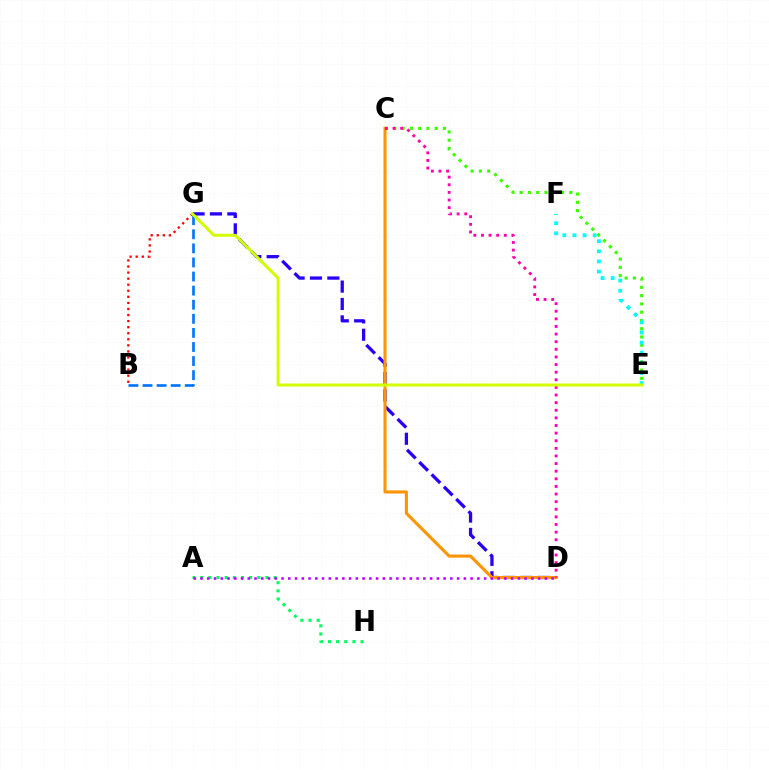{('C', 'E'): [{'color': '#3dff00', 'line_style': 'dotted', 'thickness': 2.25}], ('D', 'G'): [{'color': '#2500ff', 'line_style': 'dashed', 'thickness': 2.36}], ('B', 'G'): [{'color': '#0074ff', 'line_style': 'dashed', 'thickness': 1.91}, {'color': '#ff0000', 'line_style': 'dotted', 'thickness': 1.65}], ('A', 'H'): [{'color': '#00ff5c', 'line_style': 'dotted', 'thickness': 2.22}], ('E', 'F'): [{'color': '#00fff6', 'line_style': 'dotted', 'thickness': 2.75}], ('C', 'D'): [{'color': '#ff9400', 'line_style': 'solid', 'thickness': 2.2}, {'color': '#ff00ac', 'line_style': 'dotted', 'thickness': 2.07}], ('A', 'D'): [{'color': '#b900ff', 'line_style': 'dotted', 'thickness': 1.83}], ('E', 'G'): [{'color': '#d1ff00', 'line_style': 'solid', 'thickness': 2.16}]}